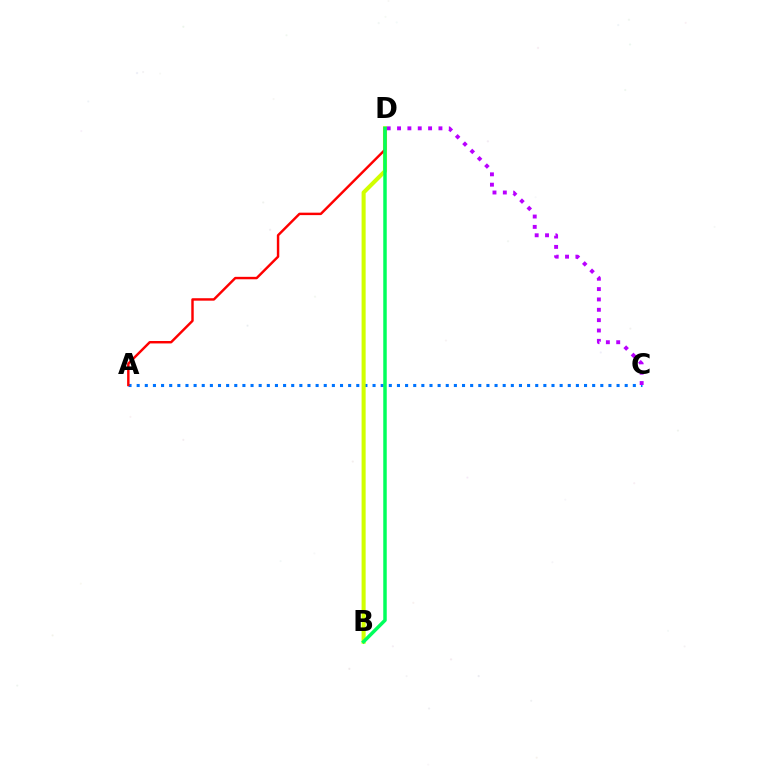{('A', 'C'): [{'color': '#0074ff', 'line_style': 'dotted', 'thickness': 2.21}], ('B', 'D'): [{'color': '#d1ff00', 'line_style': 'solid', 'thickness': 2.93}, {'color': '#00ff5c', 'line_style': 'solid', 'thickness': 2.51}], ('C', 'D'): [{'color': '#b900ff', 'line_style': 'dotted', 'thickness': 2.81}], ('A', 'D'): [{'color': '#ff0000', 'line_style': 'solid', 'thickness': 1.76}]}